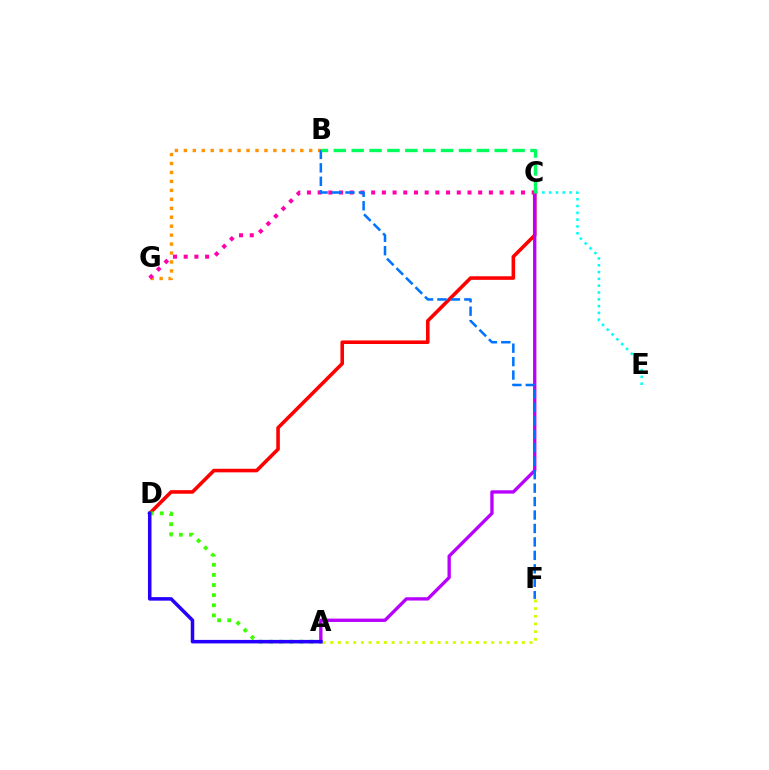{('C', 'E'): [{'color': '#00fff6', 'line_style': 'dotted', 'thickness': 1.85}], ('A', 'F'): [{'color': '#d1ff00', 'line_style': 'dotted', 'thickness': 2.08}], ('B', 'G'): [{'color': '#ff9400', 'line_style': 'dotted', 'thickness': 2.43}], ('C', 'D'): [{'color': '#ff0000', 'line_style': 'solid', 'thickness': 2.58}], ('A', 'D'): [{'color': '#3dff00', 'line_style': 'dotted', 'thickness': 2.75}, {'color': '#2500ff', 'line_style': 'solid', 'thickness': 2.53}], ('A', 'C'): [{'color': '#b900ff', 'line_style': 'solid', 'thickness': 2.39}], ('C', 'G'): [{'color': '#ff00ac', 'line_style': 'dotted', 'thickness': 2.91}], ('B', 'F'): [{'color': '#0074ff', 'line_style': 'dashed', 'thickness': 1.83}], ('B', 'C'): [{'color': '#00ff5c', 'line_style': 'dashed', 'thickness': 2.43}]}